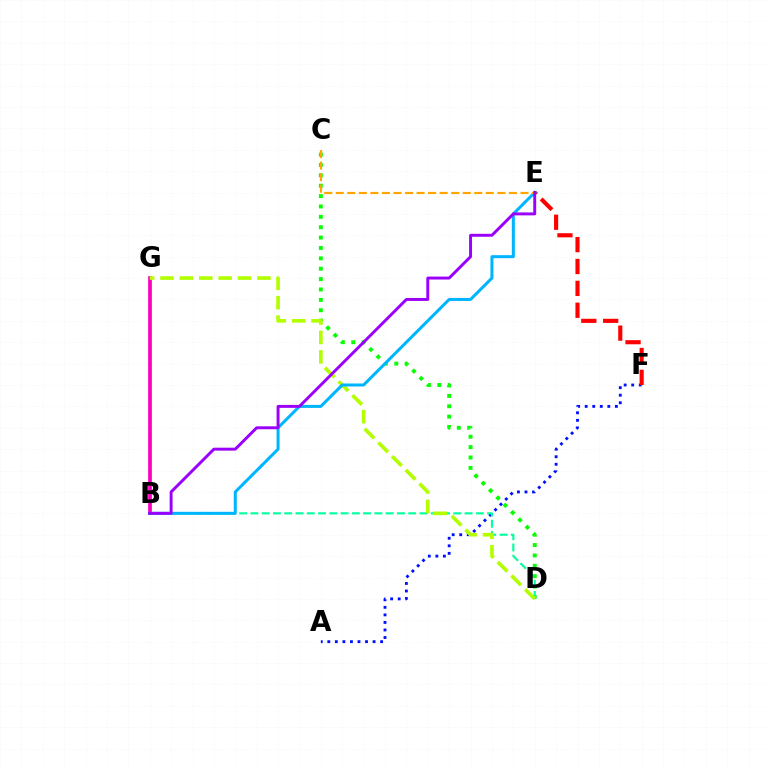{('B', 'G'): [{'color': '#ff00bd', 'line_style': 'solid', 'thickness': 2.68}], ('A', 'F'): [{'color': '#0010ff', 'line_style': 'dotted', 'thickness': 2.05}], ('C', 'D'): [{'color': '#08ff00', 'line_style': 'dotted', 'thickness': 2.82}], ('E', 'F'): [{'color': '#ff0000', 'line_style': 'dashed', 'thickness': 2.97}], ('B', 'D'): [{'color': '#00ff9d', 'line_style': 'dashed', 'thickness': 1.53}], ('D', 'G'): [{'color': '#b3ff00', 'line_style': 'dashed', 'thickness': 2.63}], ('B', 'E'): [{'color': '#00b5ff', 'line_style': 'solid', 'thickness': 2.17}, {'color': '#9b00ff', 'line_style': 'solid', 'thickness': 2.12}], ('C', 'E'): [{'color': '#ffa500', 'line_style': 'dashed', 'thickness': 1.57}]}